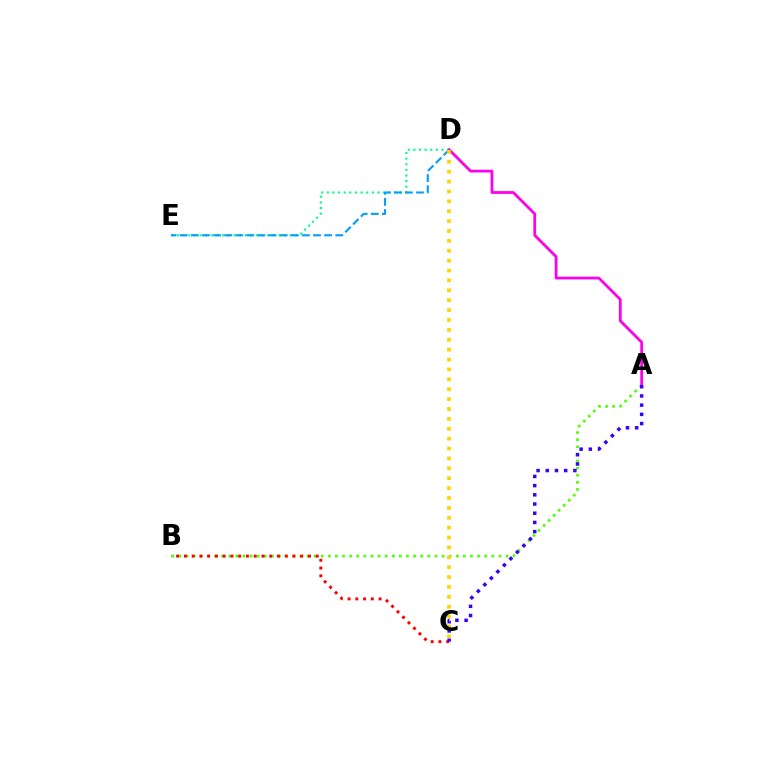{('A', 'B'): [{'color': '#4fff00', 'line_style': 'dotted', 'thickness': 1.93}], ('B', 'C'): [{'color': '#ff0000', 'line_style': 'dotted', 'thickness': 2.11}], ('D', 'E'): [{'color': '#00ff86', 'line_style': 'dotted', 'thickness': 1.53}, {'color': '#009eff', 'line_style': 'dashed', 'thickness': 1.51}], ('A', 'D'): [{'color': '#ff00ed', 'line_style': 'solid', 'thickness': 2.0}], ('A', 'C'): [{'color': '#3700ff', 'line_style': 'dotted', 'thickness': 2.5}], ('C', 'D'): [{'color': '#ffd500', 'line_style': 'dotted', 'thickness': 2.69}]}